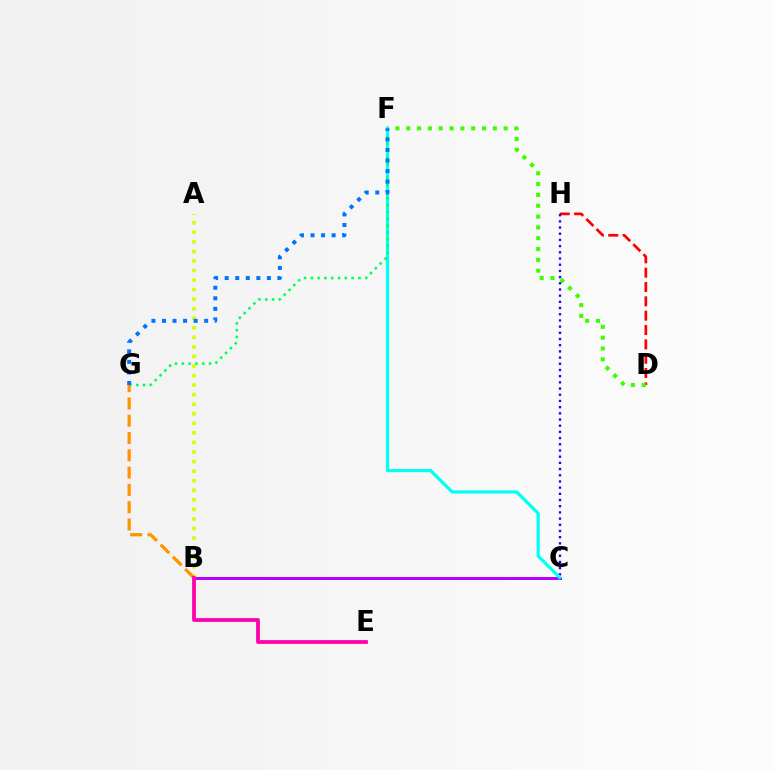{('D', 'H'): [{'color': '#ff0000', 'line_style': 'dashed', 'thickness': 1.95}], ('D', 'F'): [{'color': '#3dff00', 'line_style': 'dotted', 'thickness': 2.94}], ('C', 'H'): [{'color': '#2500ff', 'line_style': 'dotted', 'thickness': 1.68}], ('B', 'C'): [{'color': '#b900ff', 'line_style': 'solid', 'thickness': 2.15}], ('C', 'F'): [{'color': '#00fff6', 'line_style': 'solid', 'thickness': 2.29}], ('F', 'G'): [{'color': '#00ff5c', 'line_style': 'dotted', 'thickness': 1.85}, {'color': '#0074ff', 'line_style': 'dotted', 'thickness': 2.87}], ('A', 'B'): [{'color': '#d1ff00', 'line_style': 'dotted', 'thickness': 2.6}], ('B', 'G'): [{'color': '#ff9400', 'line_style': 'dashed', 'thickness': 2.35}], ('B', 'E'): [{'color': '#ff00ac', 'line_style': 'solid', 'thickness': 2.71}]}